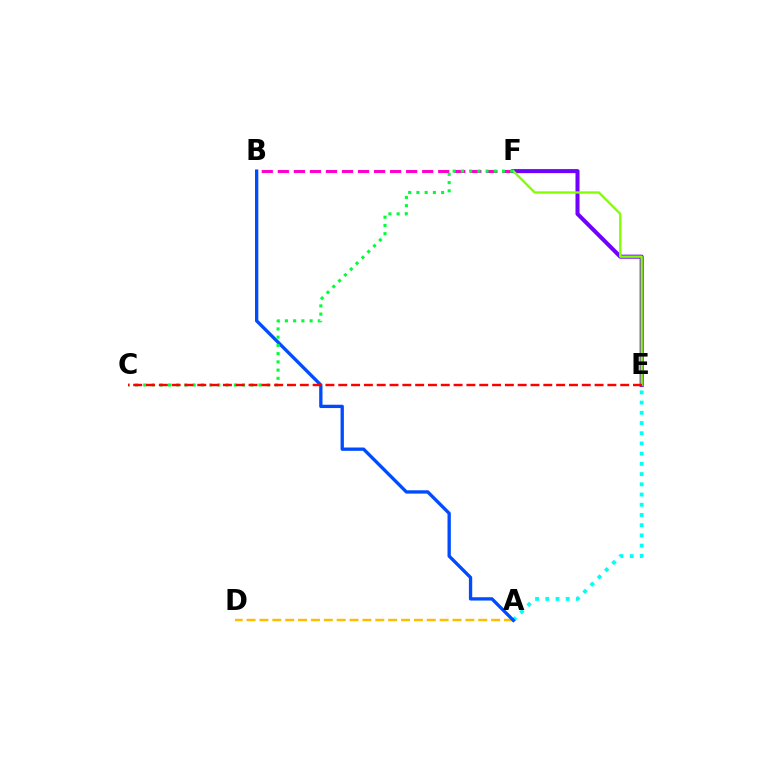{('A', 'E'): [{'color': '#00fff6', 'line_style': 'dotted', 'thickness': 2.78}], ('A', 'D'): [{'color': '#ffbd00', 'line_style': 'dashed', 'thickness': 1.75}], ('B', 'F'): [{'color': '#ff00cf', 'line_style': 'dashed', 'thickness': 2.18}], ('E', 'F'): [{'color': '#7200ff', 'line_style': 'solid', 'thickness': 2.9}, {'color': '#84ff00', 'line_style': 'solid', 'thickness': 1.69}], ('A', 'B'): [{'color': '#004bff', 'line_style': 'solid', 'thickness': 2.39}], ('C', 'F'): [{'color': '#00ff39', 'line_style': 'dotted', 'thickness': 2.24}], ('C', 'E'): [{'color': '#ff0000', 'line_style': 'dashed', 'thickness': 1.74}]}